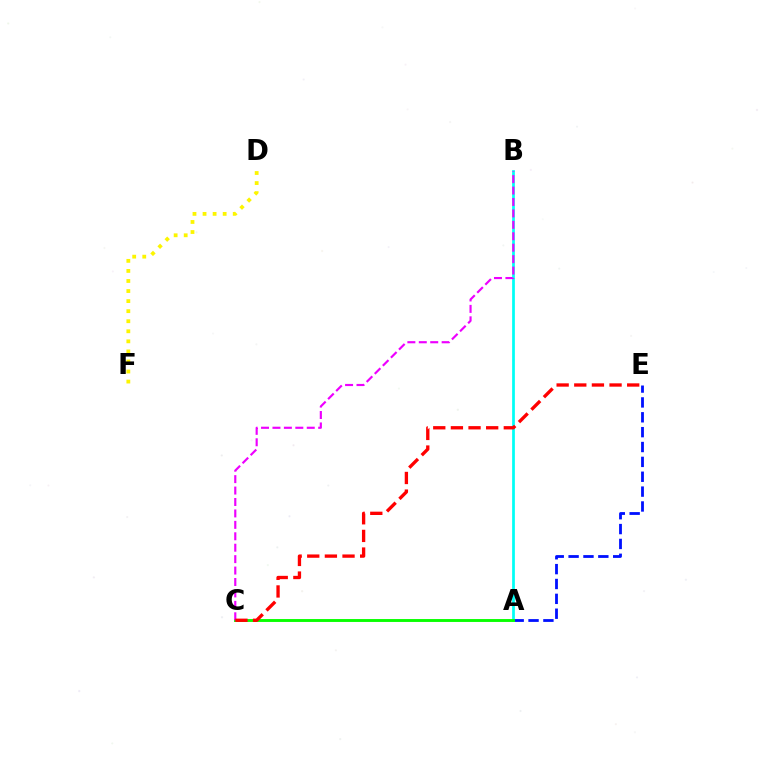{('A', 'E'): [{'color': '#0010ff', 'line_style': 'dashed', 'thickness': 2.02}], ('A', 'B'): [{'color': '#00fff6', 'line_style': 'solid', 'thickness': 1.97}], ('A', 'C'): [{'color': '#08ff00', 'line_style': 'solid', 'thickness': 2.09}], ('D', 'F'): [{'color': '#fcf500', 'line_style': 'dotted', 'thickness': 2.73}], ('B', 'C'): [{'color': '#ee00ff', 'line_style': 'dashed', 'thickness': 1.55}], ('C', 'E'): [{'color': '#ff0000', 'line_style': 'dashed', 'thickness': 2.4}]}